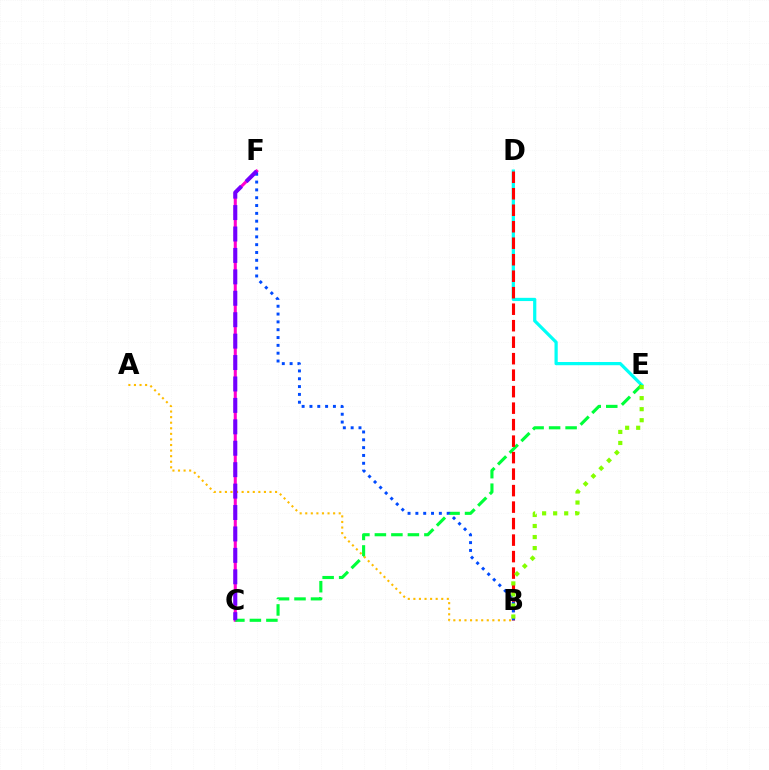{('C', 'F'): [{'color': '#ff00cf', 'line_style': 'solid', 'thickness': 2.21}, {'color': '#7200ff', 'line_style': 'dashed', 'thickness': 2.91}], ('D', 'E'): [{'color': '#00fff6', 'line_style': 'solid', 'thickness': 2.32}], ('C', 'E'): [{'color': '#00ff39', 'line_style': 'dashed', 'thickness': 2.24}], ('B', 'D'): [{'color': '#ff0000', 'line_style': 'dashed', 'thickness': 2.24}], ('A', 'B'): [{'color': '#ffbd00', 'line_style': 'dotted', 'thickness': 1.51}], ('B', 'F'): [{'color': '#004bff', 'line_style': 'dotted', 'thickness': 2.13}], ('B', 'E'): [{'color': '#84ff00', 'line_style': 'dotted', 'thickness': 3.0}]}